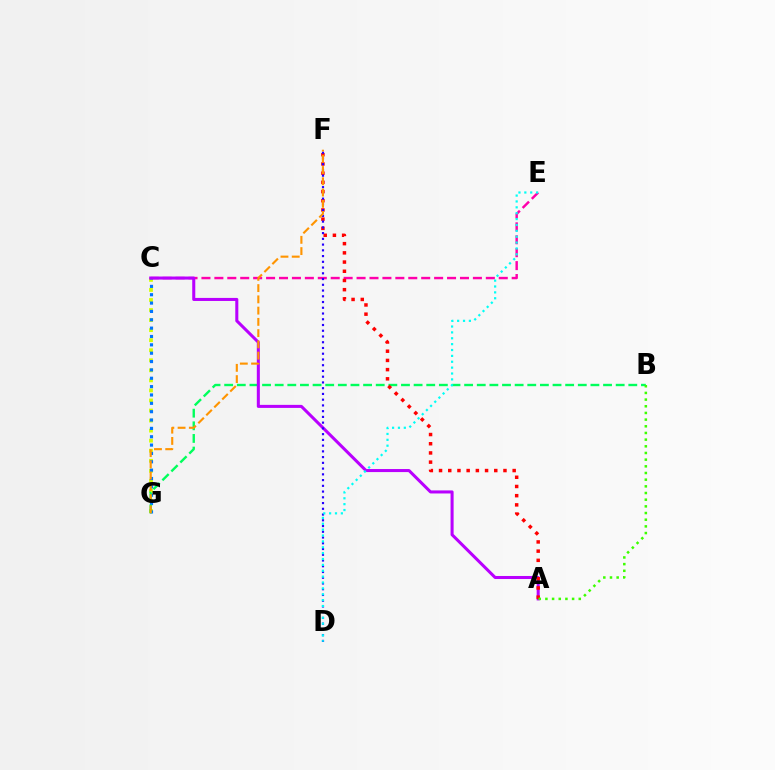{('C', 'E'): [{'color': '#ff00ac', 'line_style': 'dashed', 'thickness': 1.76}], ('C', 'G'): [{'color': '#d1ff00', 'line_style': 'dotted', 'thickness': 2.73}, {'color': '#0074ff', 'line_style': 'dotted', 'thickness': 2.27}], ('B', 'G'): [{'color': '#00ff5c', 'line_style': 'dashed', 'thickness': 1.72}], ('A', 'C'): [{'color': '#b900ff', 'line_style': 'solid', 'thickness': 2.19}], ('A', 'F'): [{'color': '#ff0000', 'line_style': 'dotted', 'thickness': 2.5}], ('D', 'F'): [{'color': '#2500ff', 'line_style': 'dotted', 'thickness': 1.56}], ('A', 'B'): [{'color': '#3dff00', 'line_style': 'dotted', 'thickness': 1.81}], ('D', 'E'): [{'color': '#00fff6', 'line_style': 'dotted', 'thickness': 1.6}], ('F', 'G'): [{'color': '#ff9400', 'line_style': 'dashed', 'thickness': 1.53}]}